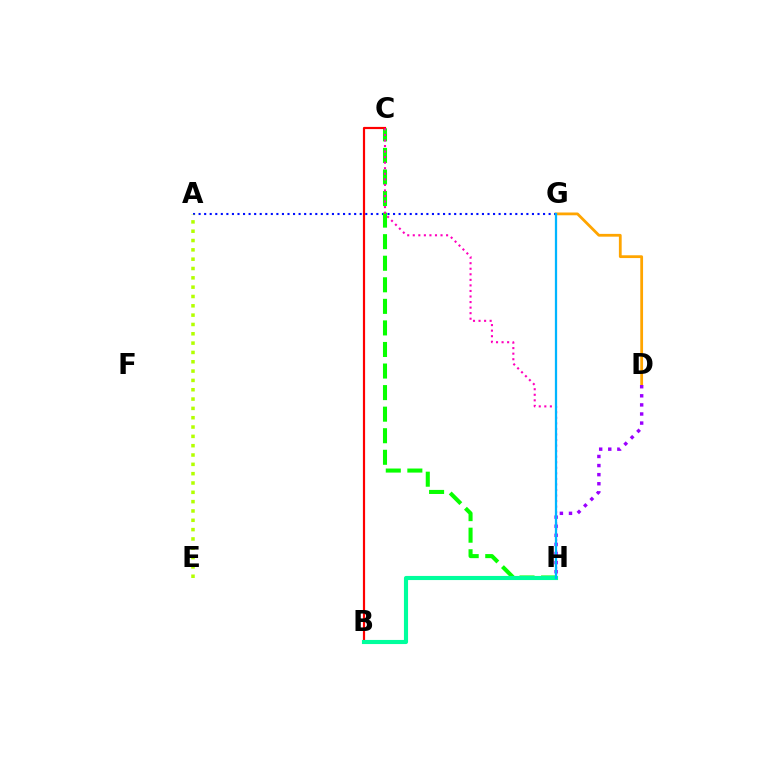{('D', 'G'): [{'color': '#ffa500', 'line_style': 'solid', 'thickness': 2.0}], ('A', 'G'): [{'color': '#0010ff', 'line_style': 'dotted', 'thickness': 1.51}], ('C', 'H'): [{'color': '#08ff00', 'line_style': 'dashed', 'thickness': 2.93}, {'color': '#ff00bd', 'line_style': 'dotted', 'thickness': 1.51}], ('D', 'H'): [{'color': '#9b00ff', 'line_style': 'dotted', 'thickness': 2.47}], ('A', 'E'): [{'color': '#b3ff00', 'line_style': 'dotted', 'thickness': 2.53}], ('B', 'C'): [{'color': '#ff0000', 'line_style': 'solid', 'thickness': 1.57}], ('B', 'H'): [{'color': '#00ff9d', 'line_style': 'solid', 'thickness': 2.96}], ('G', 'H'): [{'color': '#00b5ff', 'line_style': 'solid', 'thickness': 1.62}]}